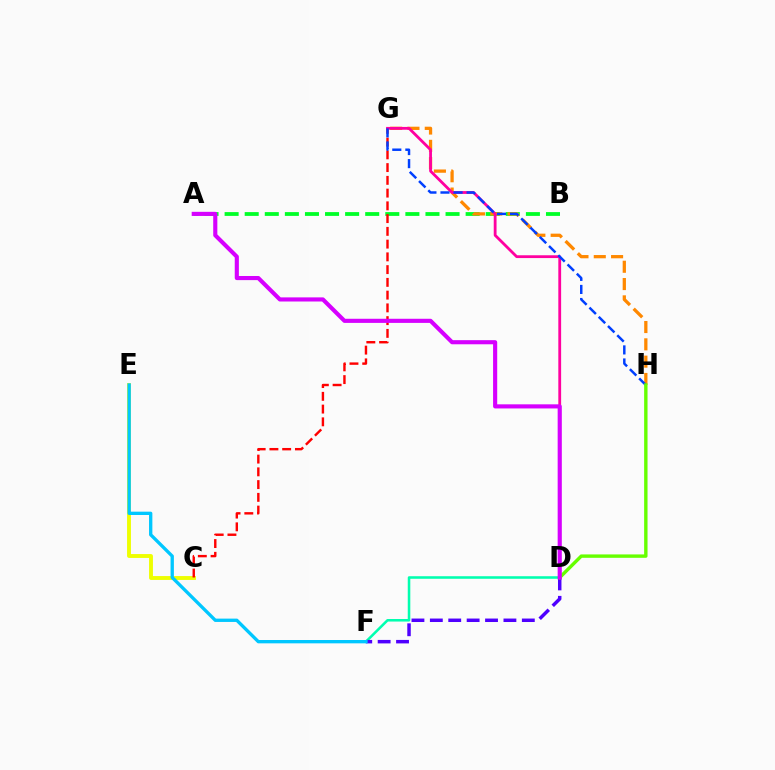{('C', 'E'): [{'color': '#eeff00', 'line_style': 'solid', 'thickness': 2.79}], ('A', 'B'): [{'color': '#00ff27', 'line_style': 'dashed', 'thickness': 2.73}], ('D', 'F'): [{'color': '#00ffaf', 'line_style': 'solid', 'thickness': 1.84}, {'color': '#4f00ff', 'line_style': 'dashed', 'thickness': 2.5}], ('G', 'H'): [{'color': '#ff8800', 'line_style': 'dashed', 'thickness': 2.35}, {'color': '#003fff', 'line_style': 'dashed', 'thickness': 1.77}], ('C', 'G'): [{'color': '#ff0000', 'line_style': 'dashed', 'thickness': 1.73}], ('D', 'G'): [{'color': '#ff00a0', 'line_style': 'solid', 'thickness': 2.02}], ('E', 'F'): [{'color': '#00c7ff', 'line_style': 'solid', 'thickness': 2.4}], ('D', 'H'): [{'color': '#66ff00', 'line_style': 'solid', 'thickness': 2.44}], ('A', 'D'): [{'color': '#d600ff', 'line_style': 'solid', 'thickness': 2.97}]}